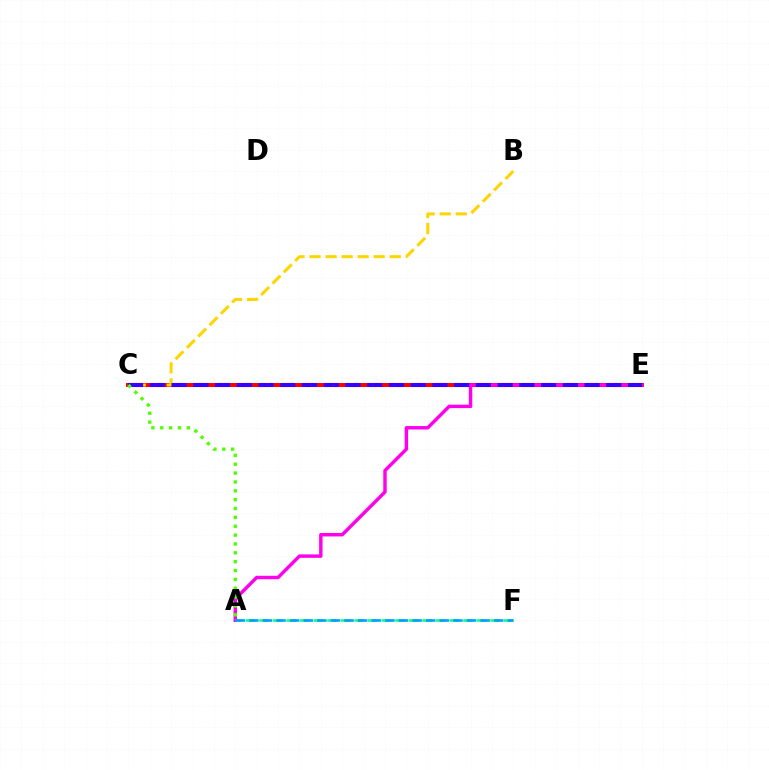{('C', 'E'): [{'color': '#ff0000', 'line_style': 'solid', 'thickness': 2.87}, {'color': '#3700ff', 'line_style': 'dashed', 'thickness': 2.95}], ('B', 'C'): [{'color': '#ffd500', 'line_style': 'dashed', 'thickness': 2.18}], ('A', 'E'): [{'color': '#ff00ed', 'line_style': 'solid', 'thickness': 2.47}], ('A', 'C'): [{'color': '#4fff00', 'line_style': 'dotted', 'thickness': 2.41}], ('A', 'F'): [{'color': '#00ff86', 'line_style': 'dashed', 'thickness': 1.85}, {'color': '#009eff', 'line_style': 'dashed', 'thickness': 1.85}]}